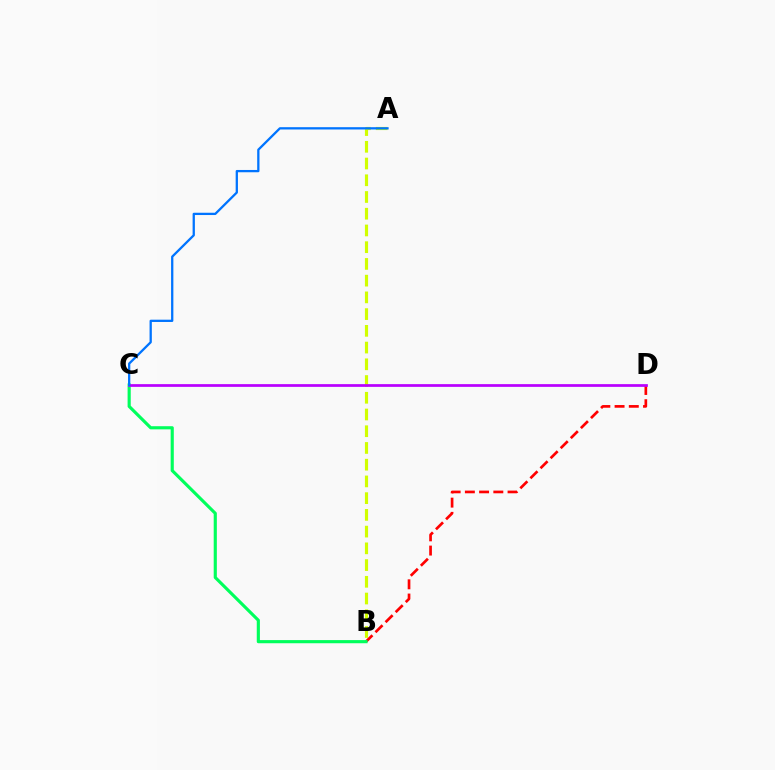{('B', 'D'): [{'color': '#ff0000', 'line_style': 'dashed', 'thickness': 1.93}], ('A', 'B'): [{'color': '#d1ff00', 'line_style': 'dashed', 'thickness': 2.27}], ('B', 'C'): [{'color': '#00ff5c', 'line_style': 'solid', 'thickness': 2.26}], ('C', 'D'): [{'color': '#b900ff', 'line_style': 'solid', 'thickness': 1.97}], ('A', 'C'): [{'color': '#0074ff', 'line_style': 'solid', 'thickness': 1.65}]}